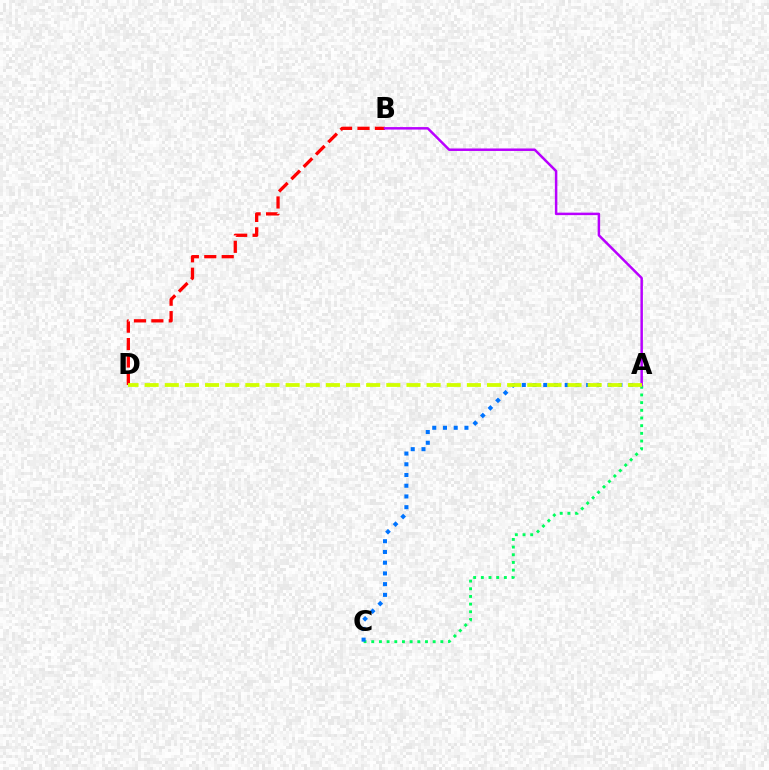{('B', 'D'): [{'color': '#ff0000', 'line_style': 'dashed', 'thickness': 2.37}], ('A', 'C'): [{'color': '#00ff5c', 'line_style': 'dotted', 'thickness': 2.09}, {'color': '#0074ff', 'line_style': 'dotted', 'thickness': 2.91}], ('A', 'B'): [{'color': '#b900ff', 'line_style': 'solid', 'thickness': 1.79}], ('A', 'D'): [{'color': '#d1ff00', 'line_style': 'dashed', 'thickness': 2.74}]}